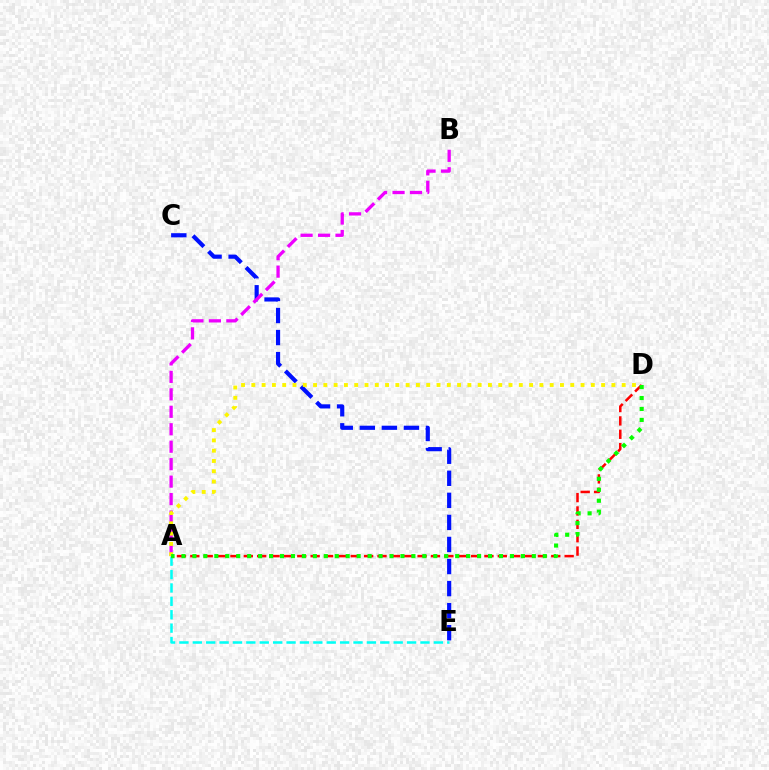{('C', 'E'): [{'color': '#0010ff', 'line_style': 'dashed', 'thickness': 3.0}], ('A', 'E'): [{'color': '#00fff6', 'line_style': 'dashed', 'thickness': 1.82}], ('A', 'B'): [{'color': '#ee00ff', 'line_style': 'dashed', 'thickness': 2.37}], ('A', 'D'): [{'color': '#ff0000', 'line_style': 'dashed', 'thickness': 1.82}, {'color': '#fcf500', 'line_style': 'dotted', 'thickness': 2.8}, {'color': '#08ff00', 'line_style': 'dotted', 'thickness': 2.97}]}